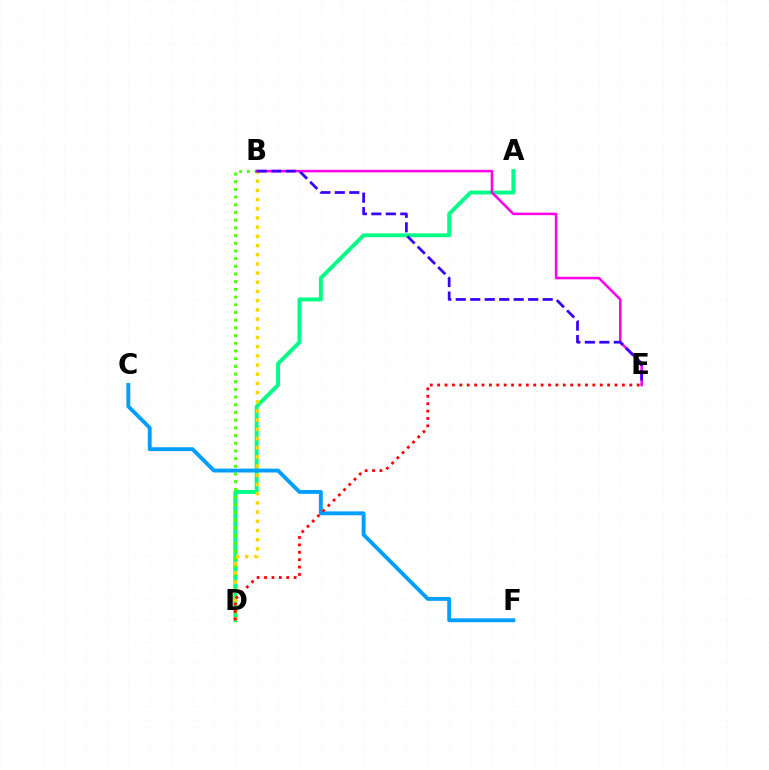{('A', 'D'): [{'color': '#00ff86', 'line_style': 'solid', 'thickness': 2.81}], ('B', 'D'): [{'color': '#4fff00', 'line_style': 'dotted', 'thickness': 2.09}, {'color': '#ffd500', 'line_style': 'dotted', 'thickness': 2.5}], ('C', 'F'): [{'color': '#009eff', 'line_style': 'solid', 'thickness': 2.79}], ('B', 'E'): [{'color': '#ff00ed', 'line_style': 'solid', 'thickness': 1.83}, {'color': '#3700ff', 'line_style': 'dashed', 'thickness': 1.97}], ('D', 'E'): [{'color': '#ff0000', 'line_style': 'dotted', 'thickness': 2.01}]}